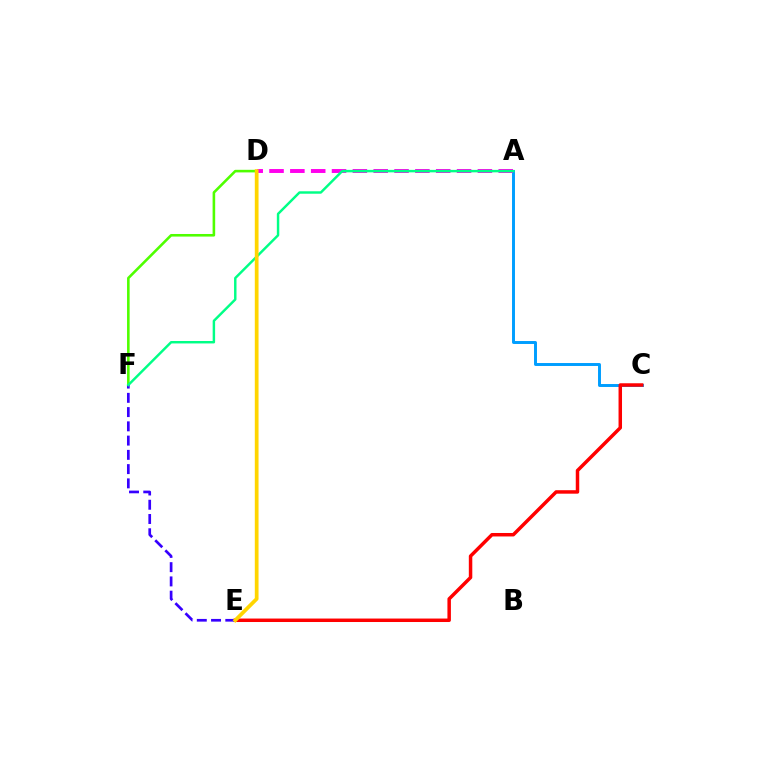{('A', 'C'): [{'color': '#009eff', 'line_style': 'solid', 'thickness': 2.12}], ('D', 'F'): [{'color': '#4fff00', 'line_style': 'solid', 'thickness': 1.87}], ('C', 'E'): [{'color': '#ff0000', 'line_style': 'solid', 'thickness': 2.5}], ('E', 'F'): [{'color': '#3700ff', 'line_style': 'dashed', 'thickness': 1.94}], ('A', 'D'): [{'color': '#ff00ed', 'line_style': 'dashed', 'thickness': 2.83}], ('A', 'F'): [{'color': '#00ff86', 'line_style': 'solid', 'thickness': 1.76}], ('D', 'E'): [{'color': '#ffd500', 'line_style': 'solid', 'thickness': 2.69}]}